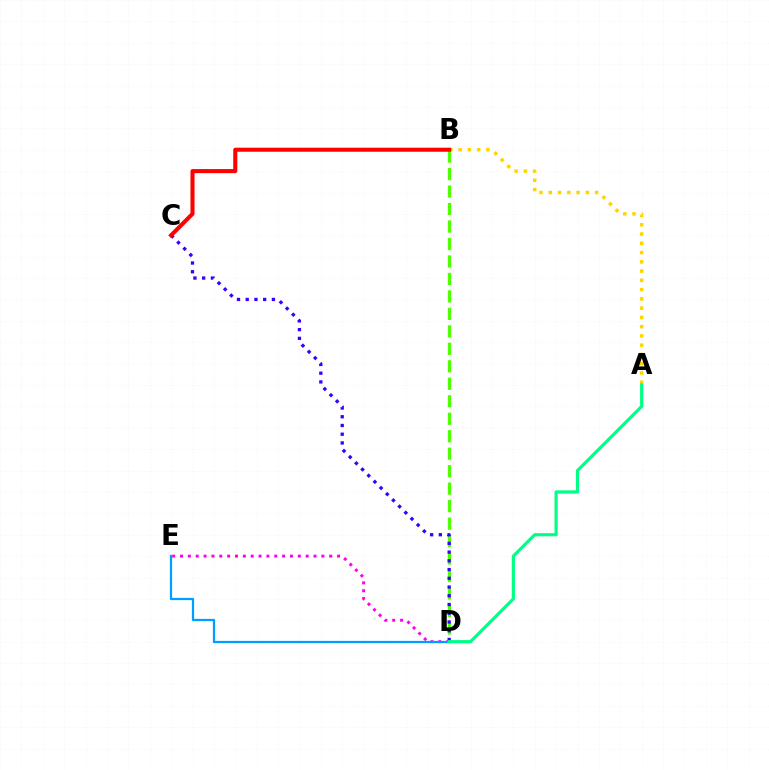{('D', 'E'): [{'color': '#ff00ed', 'line_style': 'dotted', 'thickness': 2.13}, {'color': '#009eff', 'line_style': 'solid', 'thickness': 1.63}], ('B', 'D'): [{'color': '#4fff00', 'line_style': 'dashed', 'thickness': 2.37}], ('A', 'B'): [{'color': '#ffd500', 'line_style': 'dotted', 'thickness': 2.52}], ('C', 'D'): [{'color': '#3700ff', 'line_style': 'dotted', 'thickness': 2.37}], ('A', 'D'): [{'color': '#00ff86', 'line_style': 'solid', 'thickness': 2.28}], ('B', 'C'): [{'color': '#ff0000', 'line_style': 'solid', 'thickness': 2.92}]}